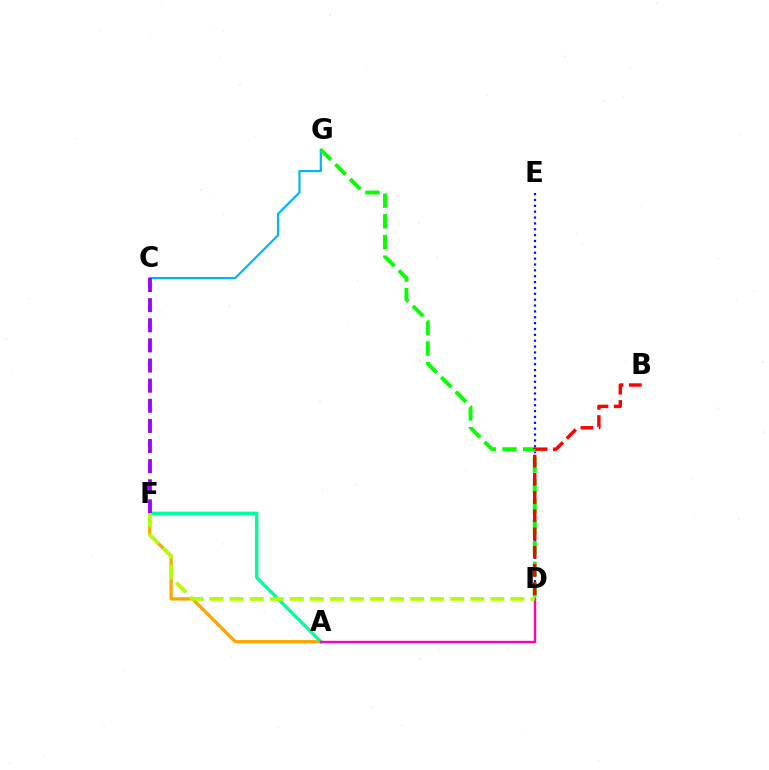{('D', 'E'): [{'color': '#0010ff', 'line_style': 'dotted', 'thickness': 1.59}], ('C', 'G'): [{'color': '#00b5ff', 'line_style': 'solid', 'thickness': 1.57}], ('A', 'F'): [{'color': '#ffa500', 'line_style': 'solid', 'thickness': 2.35}, {'color': '#00ff9d', 'line_style': 'solid', 'thickness': 2.47}], ('D', 'G'): [{'color': '#08ff00', 'line_style': 'dashed', 'thickness': 2.81}], ('B', 'D'): [{'color': '#ff0000', 'line_style': 'dashed', 'thickness': 2.48}], ('C', 'F'): [{'color': '#9b00ff', 'line_style': 'dashed', 'thickness': 2.73}], ('A', 'D'): [{'color': '#ff00bd', 'line_style': 'solid', 'thickness': 1.71}], ('D', 'F'): [{'color': '#b3ff00', 'line_style': 'dashed', 'thickness': 2.72}]}